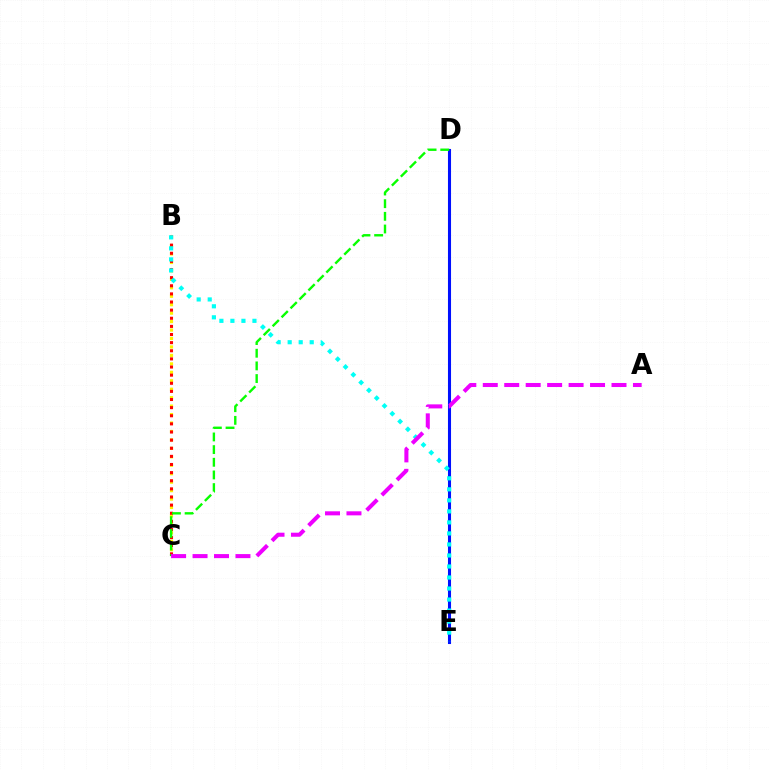{('B', 'C'): [{'color': '#fcf500', 'line_style': 'dotted', 'thickness': 2.3}, {'color': '#ff0000', 'line_style': 'dotted', 'thickness': 2.21}], ('D', 'E'): [{'color': '#0010ff', 'line_style': 'solid', 'thickness': 2.21}], ('C', 'D'): [{'color': '#08ff00', 'line_style': 'dashed', 'thickness': 1.72}], ('B', 'E'): [{'color': '#00fff6', 'line_style': 'dotted', 'thickness': 2.99}], ('A', 'C'): [{'color': '#ee00ff', 'line_style': 'dashed', 'thickness': 2.91}]}